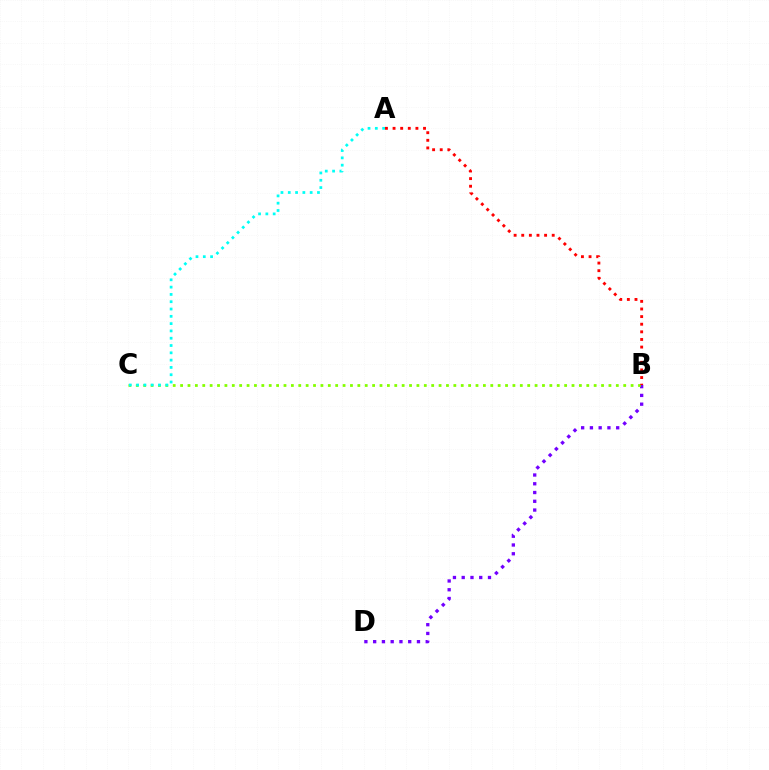{('B', 'D'): [{'color': '#7200ff', 'line_style': 'dotted', 'thickness': 2.38}], ('B', 'C'): [{'color': '#84ff00', 'line_style': 'dotted', 'thickness': 2.01}], ('A', 'C'): [{'color': '#00fff6', 'line_style': 'dotted', 'thickness': 1.98}], ('A', 'B'): [{'color': '#ff0000', 'line_style': 'dotted', 'thickness': 2.07}]}